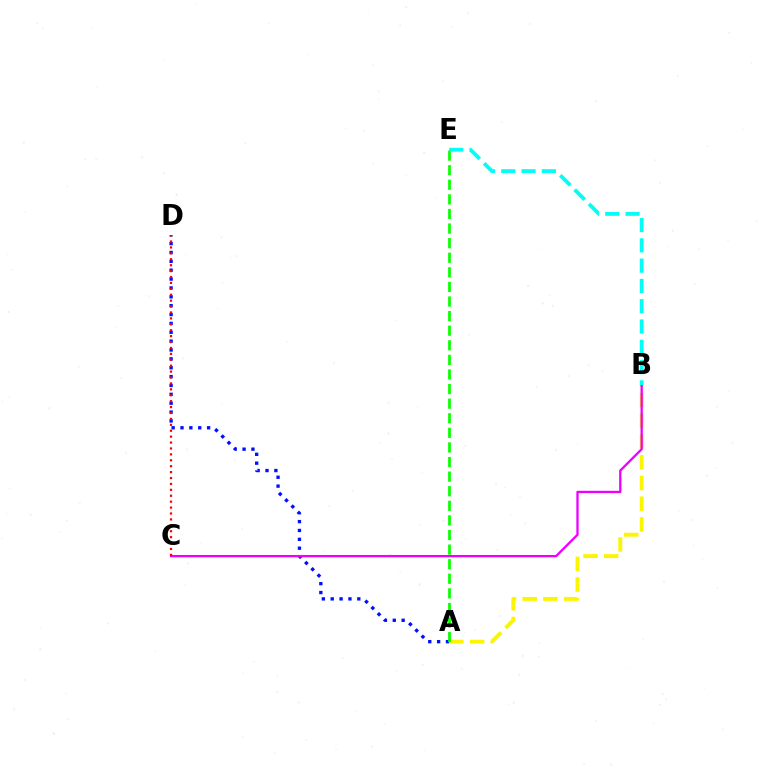{('A', 'D'): [{'color': '#0010ff', 'line_style': 'dotted', 'thickness': 2.41}], ('A', 'B'): [{'color': '#fcf500', 'line_style': 'dashed', 'thickness': 2.81}], ('B', 'C'): [{'color': '#ee00ff', 'line_style': 'solid', 'thickness': 1.66}], ('A', 'E'): [{'color': '#08ff00', 'line_style': 'dashed', 'thickness': 1.98}], ('C', 'D'): [{'color': '#ff0000', 'line_style': 'dotted', 'thickness': 1.61}], ('B', 'E'): [{'color': '#00fff6', 'line_style': 'dashed', 'thickness': 2.76}]}